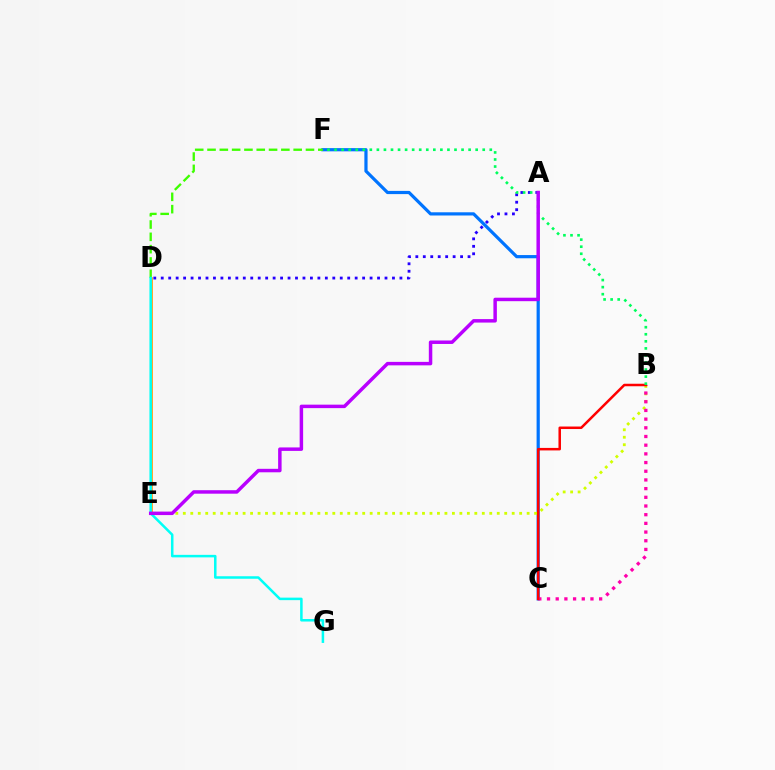{('D', 'E'): [{'color': '#ff9400', 'line_style': 'solid', 'thickness': 1.89}], ('C', 'F'): [{'color': '#0074ff', 'line_style': 'solid', 'thickness': 2.31}], ('D', 'F'): [{'color': '#3dff00', 'line_style': 'dashed', 'thickness': 1.67}], ('D', 'G'): [{'color': '#00fff6', 'line_style': 'solid', 'thickness': 1.81}], ('B', 'E'): [{'color': '#d1ff00', 'line_style': 'dotted', 'thickness': 2.03}], ('B', 'C'): [{'color': '#ff00ac', 'line_style': 'dotted', 'thickness': 2.36}, {'color': '#ff0000', 'line_style': 'solid', 'thickness': 1.81}], ('A', 'D'): [{'color': '#2500ff', 'line_style': 'dotted', 'thickness': 2.03}], ('B', 'F'): [{'color': '#00ff5c', 'line_style': 'dotted', 'thickness': 1.92}], ('A', 'E'): [{'color': '#b900ff', 'line_style': 'solid', 'thickness': 2.5}]}